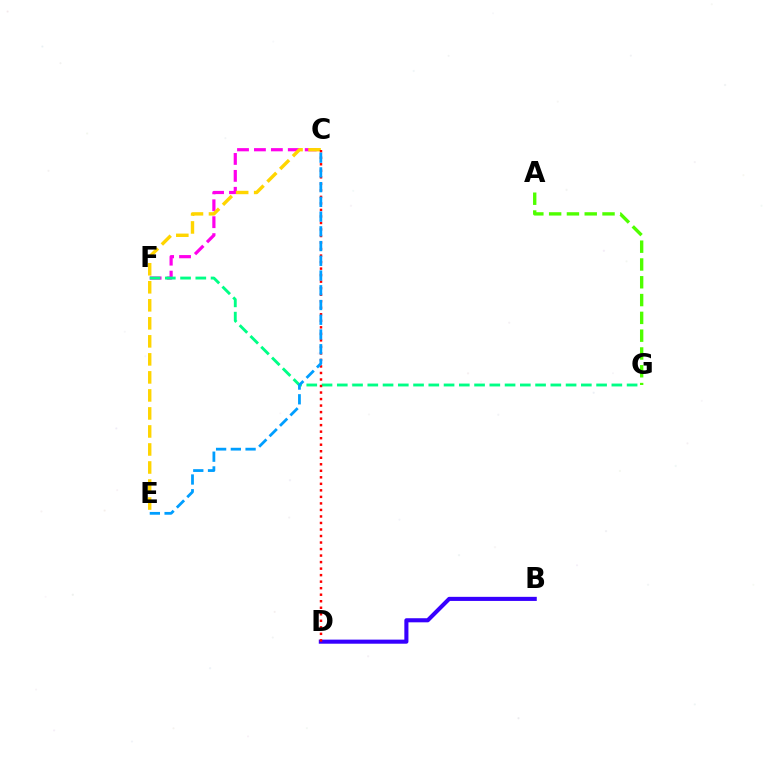{('C', 'F'): [{'color': '#ff00ed', 'line_style': 'dashed', 'thickness': 2.3}], ('B', 'D'): [{'color': '#3700ff', 'line_style': 'solid', 'thickness': 2.94}], ('A', 'G'): [{'color': '#4fff00', 'line_style': 'dashed', 'thickness': 2.42}], ('C', 'E'): [{'color': '#ffd500', 'line_style': 'dashed', 'thickness': 2.45}, {'color': '#009eff', 'line_style': 'dashed', 'thickness': 2.0}], ('F', 'G'): [{'color': '#00ff86', 'line_style': 'dashed', 'thickness': 2.07}], ('C', 'D'): [{'color': '#ff0000', 'line_style': 'dotted', 'thickness': 1.77}]}